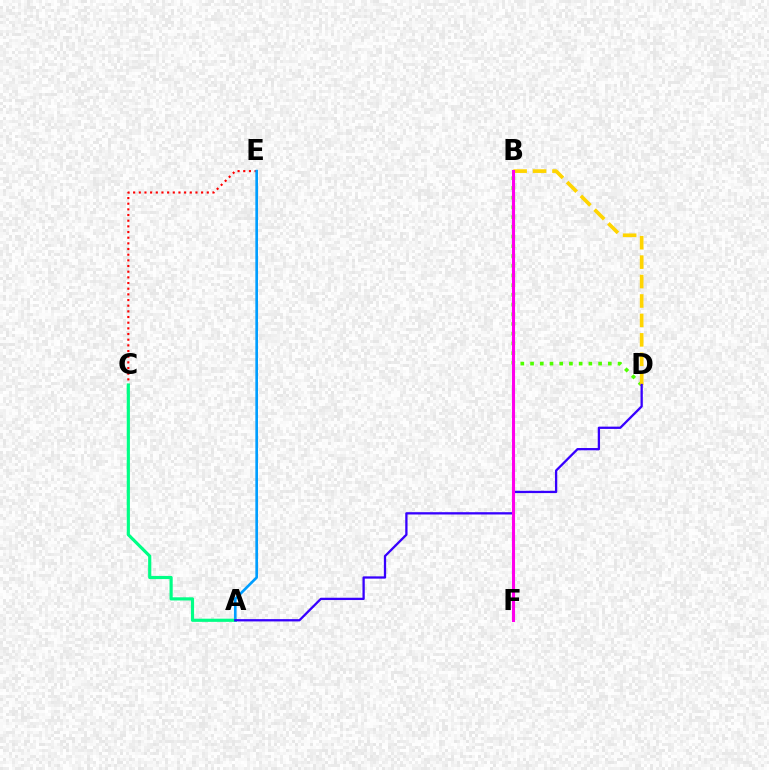{('C', 'E'): [{'color': '#ff0000', 'line_style': 'dotted', 'thickness': 1.54}], ('A', 'E'): [{'color': '#009eff', 'line_style': 'solid', 'thickness': 1.91}], ('B', 'D'): [{'color': '#4fff00', 'line_style': 'dotted', 'thickness': 2.64}, {'color': '#ffd500', 'line_style': 'dashed', 'thickness': 2.64}], ('A', 'C'): [{'color': '#00ff86', 'line_style': 'solid', 'thickness': 2.28}], ('A', 'D'): [{'color': '#3700ff', 'line_style': 'solid', 'thickness': 1.65}], ('B', 'F'): [{'color': '#ff00ed', 'line_style': 'solid', 'thickness': 2.22}]}